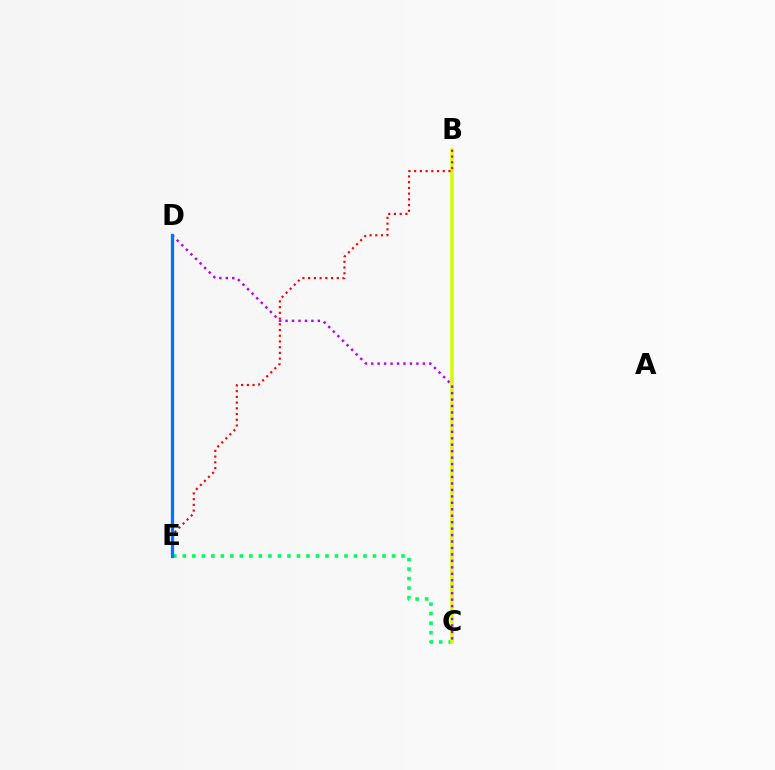{('C', 'E'): [{'color': '#00ff5c', 'line_style': 'dotted', 'thickness': 2.58}], ('B', 'C'): [{'color': '#d1ff00', 'line_style': 'solid', 'thickness': 2.52}], ('B', 'E'): [{'color': '#ff0000', 'line_style': 'dotted', 'thickness': 1.56}], ('C', 'D'): [{'color': '#b900ff', 'line_style': 'dotted', 'thickness': 1.75}], ('D', 'E'): [{'color': '#0074ff', 'line_style': 'solid', 'thickness': 2.35}]}